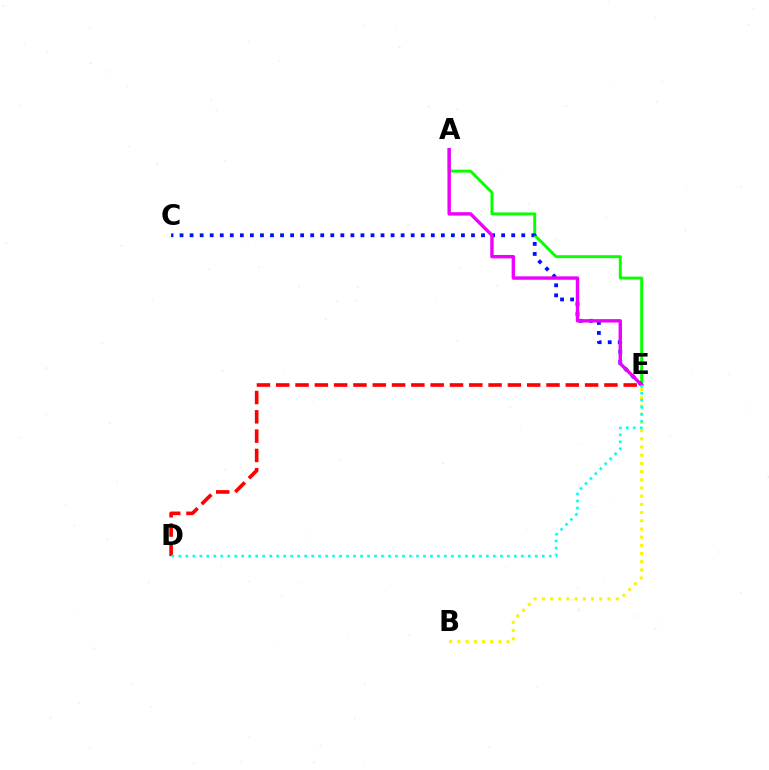{('B', 'E'): [{'color': '#fcf500', 'line_style': 'dotted', 'thickness': 2.23}], ('A', 'E'): [{'color': '#08ff00', 'line_style': 'solid', 'thickness': 2.1}, {'color': '#ee00ff', 'line_style': 'solid', 'thickness': 2.45}], ('D', 'E'): [{'color': '#ff0000', 'line_style': 'dashed', 'thickness': 2.62}, {'color': '#00fff6', 'line_style': 'dotted', 'thickness': 1.9}], ('C', 'E'): [{'color': '#0010ff', 'line_style': 'dotted', 'thickness': 2.73}]}